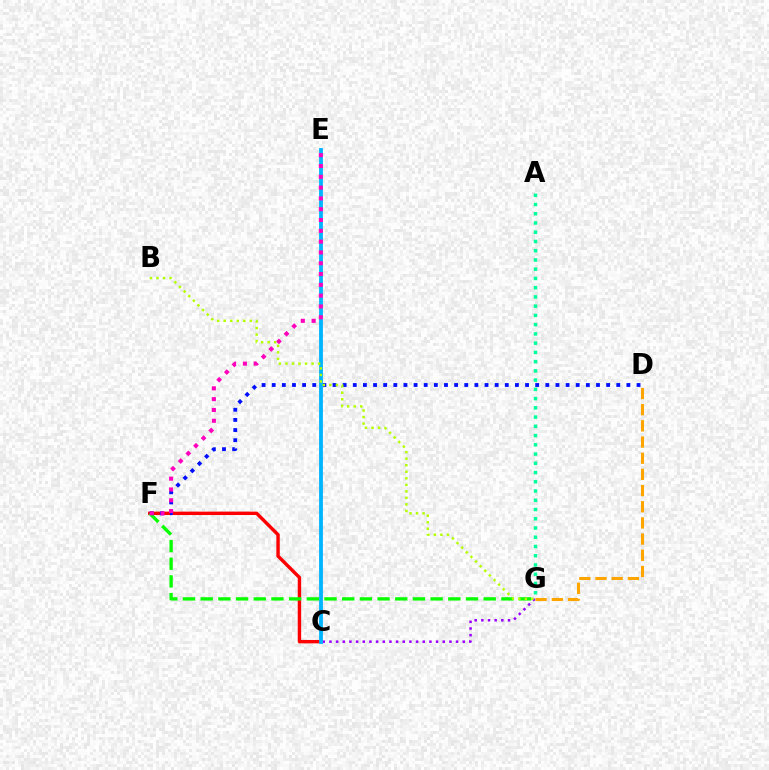{('C', 'G'): [{'color': '#9b00ff', 'line_style': 'dotted', 'thickness': 1.81}], ('C', 'F'): [{'color': '#ff0000', 'line_style': 'solid', 'thickness': 2.45}], ('D', 'F'): [{'color': '#0010ff', 'line_style': 'dotted', 'thickness': 2.75}], ('F', 'G'): [{'color': '#08ff00', 'line_style': 'dashed', 'thickness': 2.4}], ('C', 'E'): [{'color': '#00b5ff', 'line_style': 'solid', 'thickness': 2.75}], ('E', 'F'): [{'color': '#ff00bd', 'line_style': 'dotted', 'thickness': 2.94}], ('B', 'G'): [{'color': '#b3ff00', 'line_style': 'dotted', 'thickness': 1.77}], ('D', 'G'): [{'color': '#ffa500', 'line_style': 'dashed', 'thickness': 2.2}], ('A', 'G'): [{'color': '#00ff9d', 'line_style': 'dotted', 'thickness': 2.51}]}